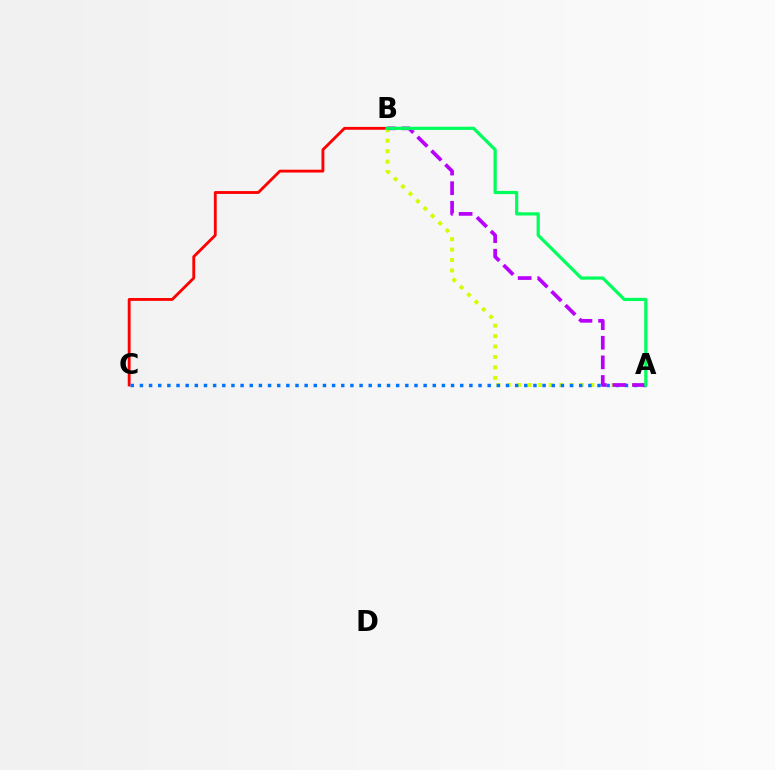{('B', 'C'): [{'color': '#ff0000', 'line_style': 'solid', 'thickness': 2.05}], ('A', 'B'): [{'color': '#d1ff00', 'line_style': 'dotted', 'thickness': 2.84}, {'color': '#b900ff', 'line_style': 'dashed', 'thickness': 2.66}, {'color': '#00ff5c', 'line_style': 'solid', 'thickness': 2.31}], ('A', 'C'): [{'color': '#0074ff', 'line_style': 'dotted', 'thickness': 2.49}]}